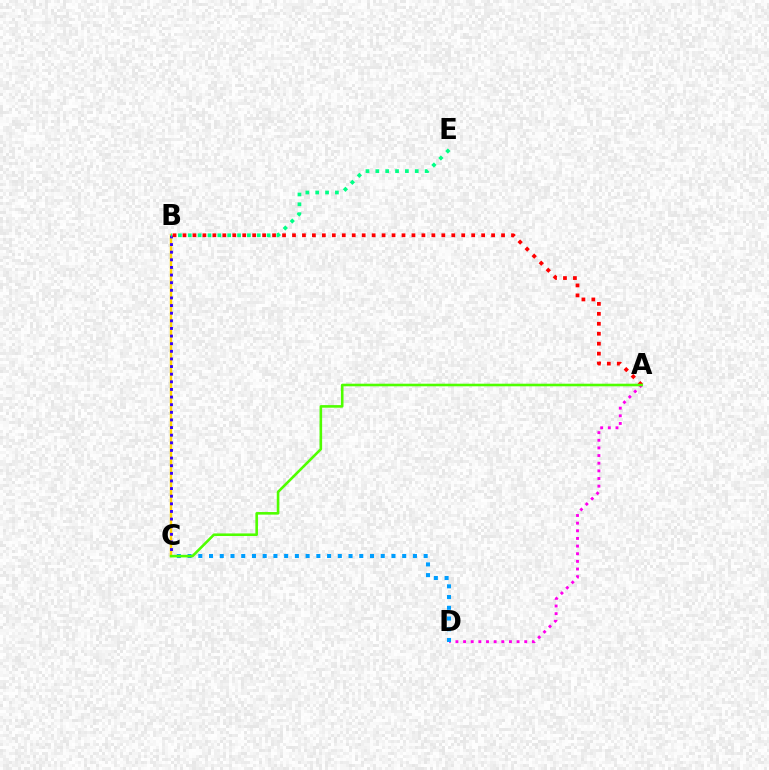{('A', 'D'): [{'color': '#ff00ed', 'line_style': 'dotted', 'thickness': 2.08}], ('B', 'C'): [{'color': '#ffd500', 'line_style': 'solid', 'thickness': 1.75}, {'color': '#3700ff', 'line_style': 'dotted', 'thickness': 2.07}], ('B', 'E'): [{'color': '#00ff86', 'line_style': 'dotted', 'thickness': 2.68}], ('A', 'B'): [{'color': '#ff0000', 'line_style': 'dotted', 'thickness': 2.7}], ('C', 'D'): [{'color': '#009eff', 'line_style': 'dotted', 'thickness': 2.92}], ('A', 'C'): [{'color': '#4fff00', 'line_style': 'solid', 'thickness': 1.86}]}